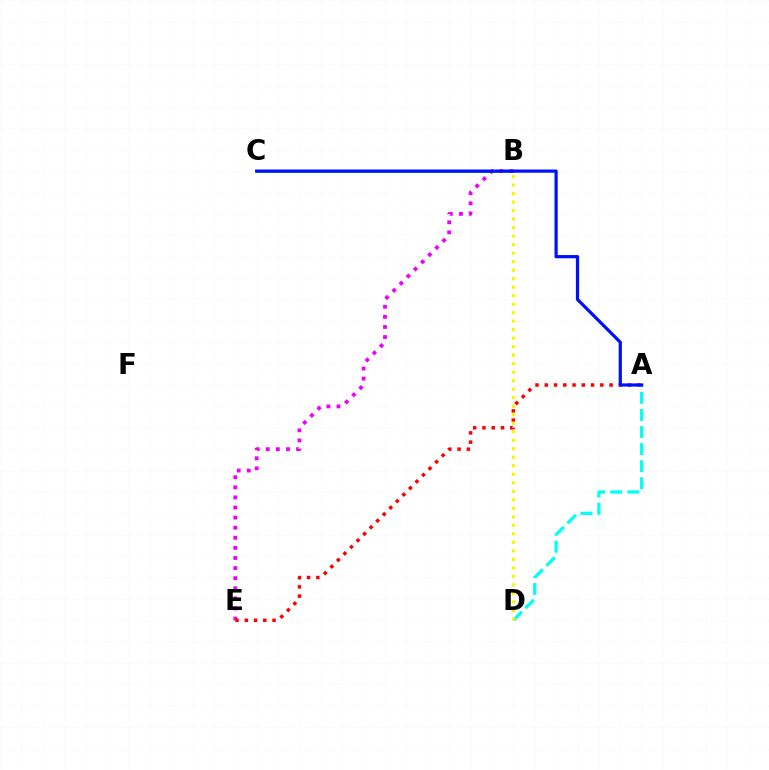{('A', 'D'): [{'color': '#00fff6', 'line_style': 'dashed', 'thickness': 2.32}], ('B', 'C'): [{'color': '#08ff00', 'line_style': 'solid', 'thickness': 2.03}], ('B', 'E'): [{'color': '#ee00ff', 'line_style': 'dotted', 'thickness': 2.74}], ('A', 'E'): [{'color': '#ff0000', 'line_style': 'dotted', 'thickness': 2.51}], ('A', 'C'): [{'color': '#0010ff', 'line_style': 'solid', 'thickness': 2.32}], ('B', 'D'): [{'color': '#fcf500', 'line_style': 'dotted', 'thickness': 2.31}]}